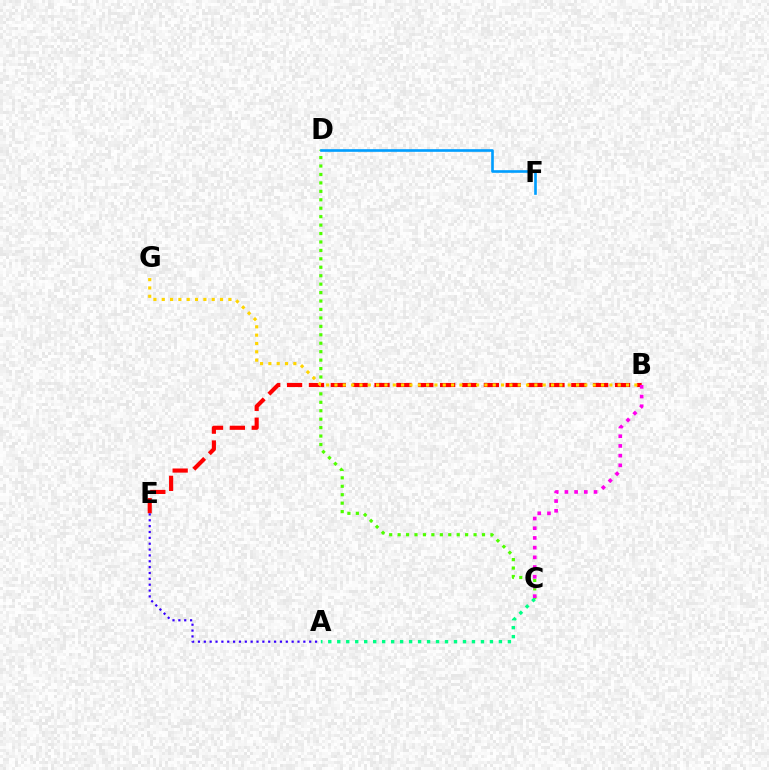{('C', 'D'): [{'color': '#4fff00', 'line_style': 'dotted', 'thickness': 2.29}], ('A', 'C'): [{'color': '#00ff86', 'line_style': 'dotted', 'thickness': 2.44}], ('B', 'E'): [{'color': '#ff0000', 'line_style': 'dashed', 'thickness': 2.97}], ('A', 'E'): [{'color': '#3700ff', 'line_style': 'dotted', 'thickness': 1.59}], ('B', 'C'): [{'color': '#ff00ed', 'line_style': 'dotted', 'thickness': 2.64}], ('D', 'F'): [{'color': '#009eff', 'line_style': 'solid', 'thickness': 1.9}], ('B', 'G'): [{'color': '#ffd500', 'line_style': 'dotted', 'thickness': 2.26}]}